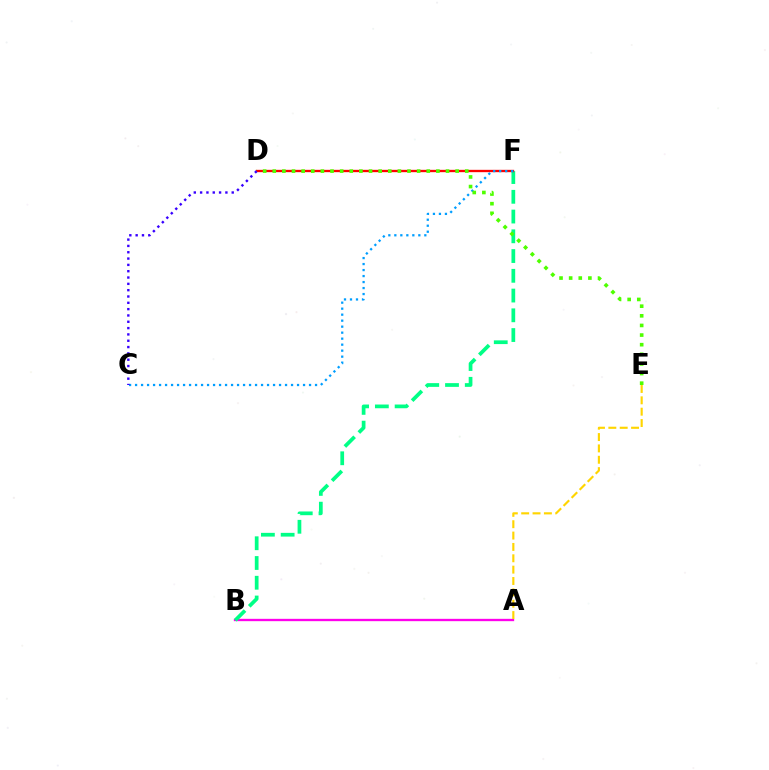{('A', 'B'): [{'color': '#ff00ed', 'line_style': 'solid', 'thickness': 1.68}], ('A', 'E'): [{'color': '#ffd500', 'line_style': 'dashed', 'thickness': 1.54}], ('B', 'F'): [{'color': '#00ff86', 'line_style': 'dashed', 'thickness': 2.68}], ('D', 'F'): [{'color': '#ff0000', 'line_style': 'solid', 'thickness': 1.68}], ('C', 'F'): [{'color': '#009eff', 'line_style': 'dotted', 'thickness': 1.63}], ('D', 'E'): [{'color': '#4fff00', 'line_style': 'dotted', 'thickness': 2.61}], ('C', 'D'): [{'color': '#3700ff', 'line_style': 'dotted', 'thickness': 1.72}]}